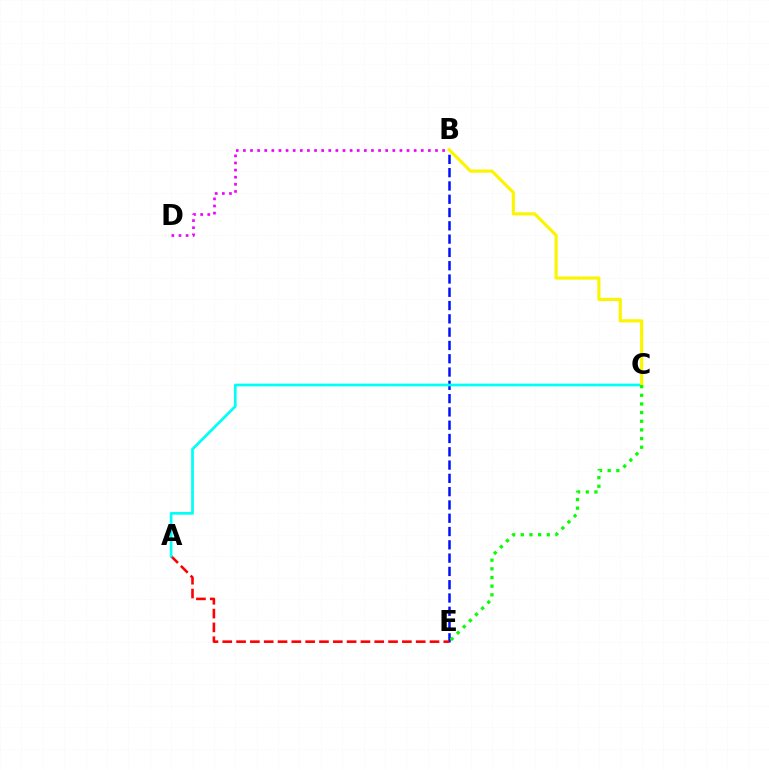{('B', 'E'): [{'color': '#0010ff', 'line_style': 'dashed', 'thickness': 1.81}], ('A', 'E'): [{'color': '#ff0000', 'line_style': 'dashed', 'thickness': 1.88}], ('A', 'C'): [{'color': '#00fff6', 'line_style': 'solid', 'thickness': 1.96}], ('B', 'D'): [{'color': '#ee00ff', 'line_style': 'dotted', 'thickness': 1.93}], ('B', 'C'): [{'color': '#fcf500', 'line_style': 'solid', 'thickness': 2.28}], ('C', 'E'): [{'color': '#08ff00', 'line_style': 'dotted', 'thickness': 2.35}]}